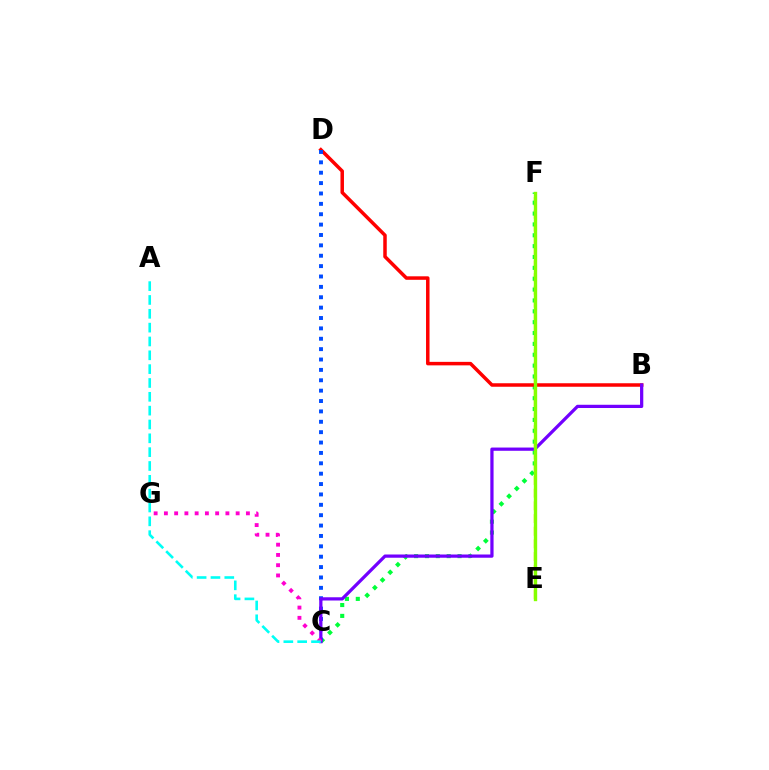{('E', 'F'): [{'color': '#ffbd00', 'line_style': 'dashed', 'thickness': 1.72}, {'color': '#84ff00', 'line_style': 'solid', 'thickness': 2.42}], ('C', 'F'): [{'color': '#00ff39', 'line_style': 'dotted', 'thickness': 2.95}], ('B', 'D'): [{'color': '#ff0000', 'line_style': 'solid', 'thickness': 2.52}], ('C', 'D'): [{'color': '#004bff', 'line_style': 'dotted', 'thickness': 2.82}], ('B', 'C'): [{'color': '#7200ff', 'line_style': 'solid', 'thickness': 2.33}], ('C', 'G'): [{'color': '#ff00cf', 'line_style': 'dotted', 'thickness': 2.79}], ('A', 'C'): [{'color': '#00fff6', 'line_style': 'dashed', 'thickness': 1.88}]}